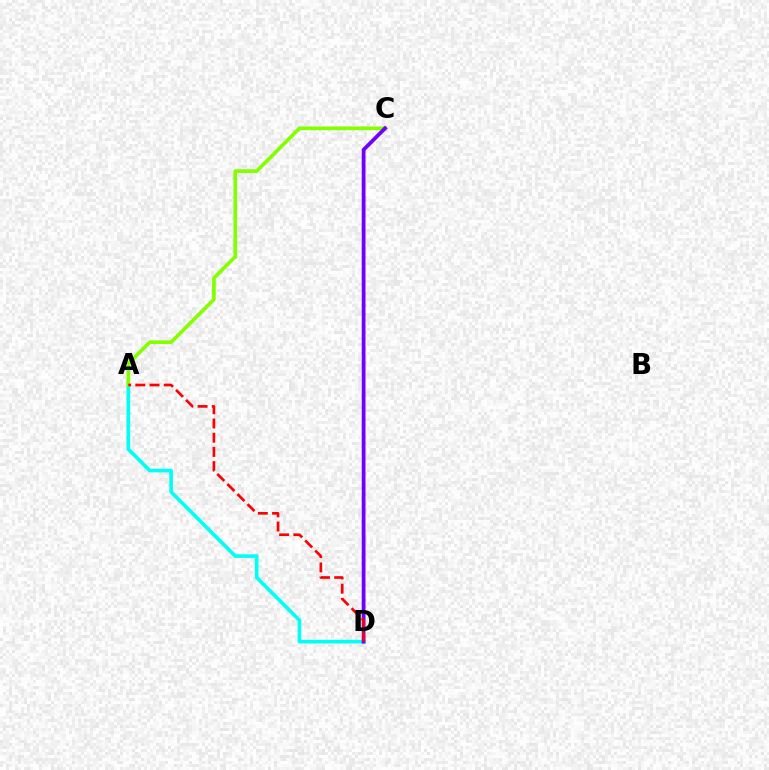{('A', 'D'): [{'color': '#00fff6', 'line_style': 'solid', 'thickness': 2.63}, {'color': '#ff0000', 'line_style': 'dashed', 'thickness': 1.93}], ('A', 'C'): [{'color': '#84ff00', 'line_style': 'solid', 'thickness': 2.65}], ('C', 'D'): [{'color': '#7200ff', 'line_style': 'solid', 'thickness': 2.73}]}